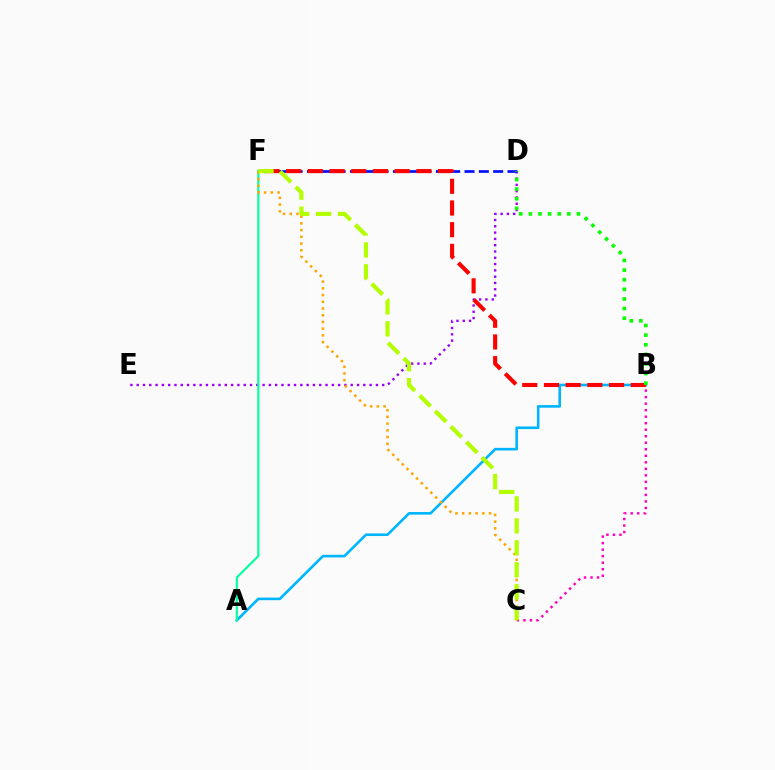{('A', 'B'): [{'color': '#00b5ff', 'line_style': 'solid', 'thickness': 1.88}], ('D', 'E'): [{'color': '#9b00ff', 'line_style': 'dotted', 'thickness': 1.71}], ('B', 'C'): [{'color': '#ff00bd', 'line_style': 'dotted', 'thickness': 1.77}], ('A', 'F'): [{'color': '#00ff9d', 'line_style': 'solid', 'thickness': 1.53}], ('D', 'F'): [{'color': '#0010ff', 'line_style': 'dashed', 'thickness': 1.95}], ('B', 'F'): [{'color': '#ff0000', 'line_style': 'dashed', 'thickness': 2.95}], ('C', 'F'): [{'color': '#ffa500', 'line_style': 'dotted', 'thickness': 1.83}, {'color': '#b3ff00', 'line_style': 'dashed', 'thickness': 2.98}], ('B', 'D'): [{'color': '#08ff00', 'line_style': 'dotted', 'thickness': 2.61}]}